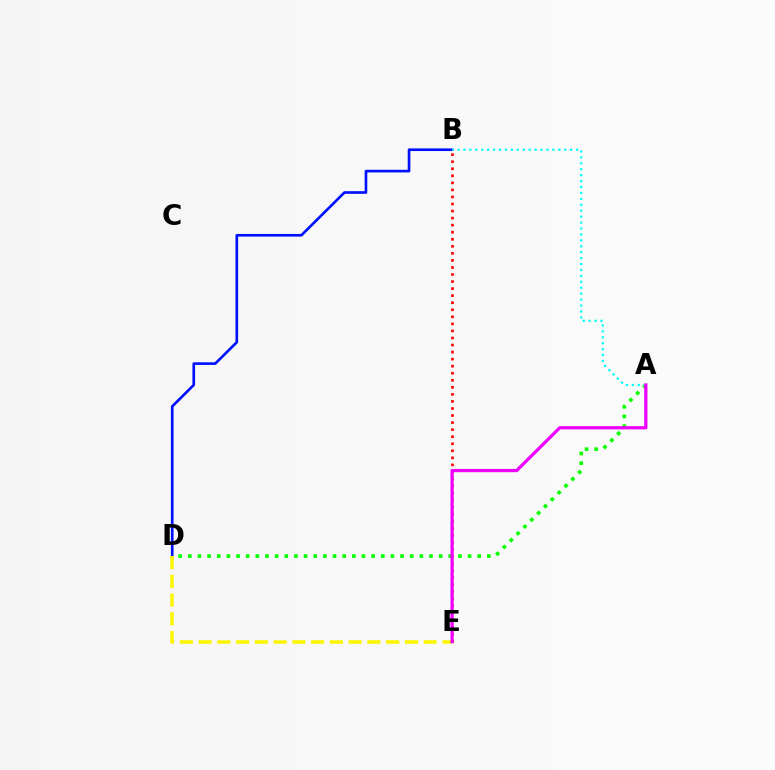{('B', 'D'): [{'color': '#0010ff', 'line_style': 'solid', 'thickness': 1.91}], ('A', 'D'): [{'color': '#08ff00', 'line_style': 'dotted', 'thickness': 2.62}], ('A', 'B'): [{'color': '#00fff6', 'line_style': 'dotted', 'thickness': 1.61}], ('D', 'E'): [{'color': '#fcf500', 'line_style': 'dashed', 'thickness': 2.55}], ('B', 'E'): [{'color': '#ff0000', 'line_style': 'dotted', 'thickness': 1.92}], ('A', 'E'): [{'color': '#ee00ff', 'line_style': 'solid', 'thickness': 2.33}]}